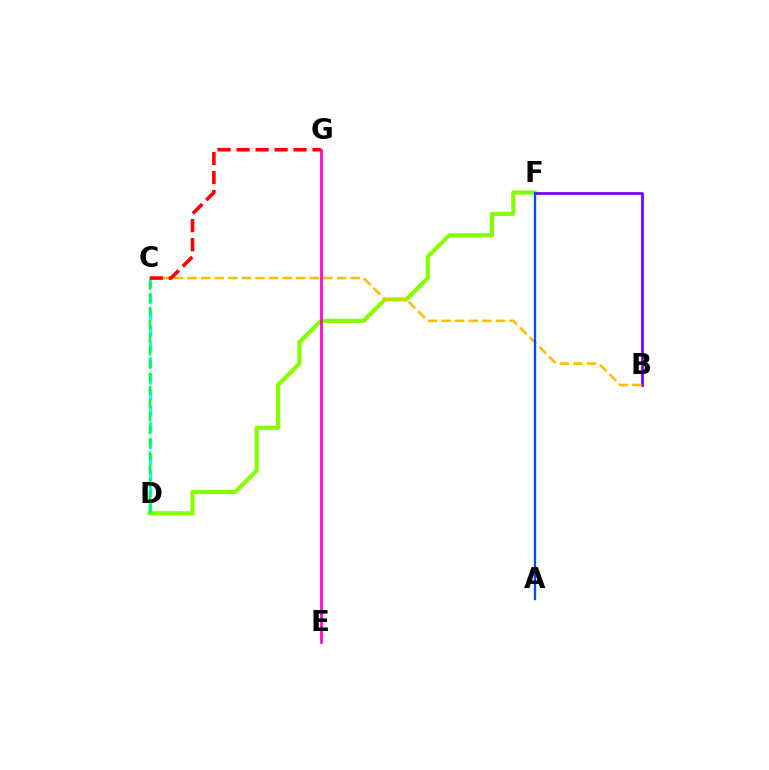{('D', 'F'): [{'color': '#84ff00', 'line_style': 'solid', 'thickness': 2.99}], ('C', 'D'): [{'color': '#00fff6', 'line_style': 'dashed', 'thickness': 2.19}, {'color': '#00ff39', 'line_style': 'dashed', 'thickness': 1.78}], ('E', 'G'): [{'color': '#ff00cf', 'line_style': 'solid', 'thickness': 1.93}], ('B', 'F'): [{'color': '#7200ff', 'line_style': 'solid', 'thickness': 1.96}], ('B', 'C'): [{'color': '#ffbd00', 'line_style': 'dashed', 'thickness': 1.85}], ('C', 'G'): [{'color': '#ff0000', 'line_style': 'dashed', 'thickness': 2.58}], ('A', 'F'): [{'color': '#004bff', 'line_style': 'solid', 'thickness': 1.69}]}